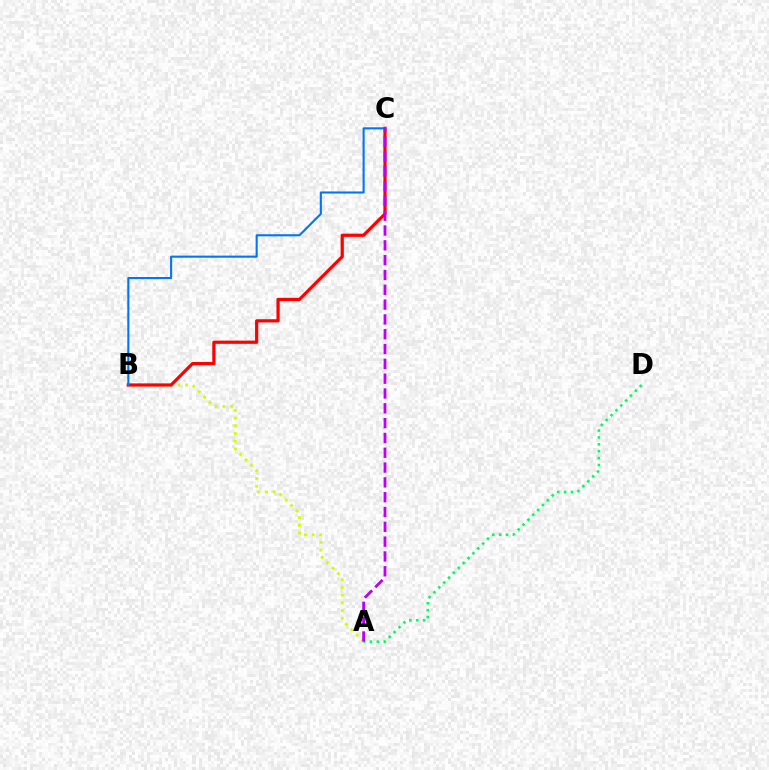{('A', 'B'): [{'color': '#d1ff00', 'line_style': 'dotted', 'thickness': 2.09}], ('B', 'C'): [{'color': '#ff0000', 'line_style': 'solid', 'thickness': 2.31}, {'color': '#0074ff', 'line_style': 'solid', 'thickness': 1.51}], ('A', 'D'): [{'color': '#00ff5c', 'line_style': 'dotted', 'thickness': 1.87}], ('A', 'C'): [{'color': '#b900ff', 'line_style': 'dashed', 'thickness': 2.01}]}